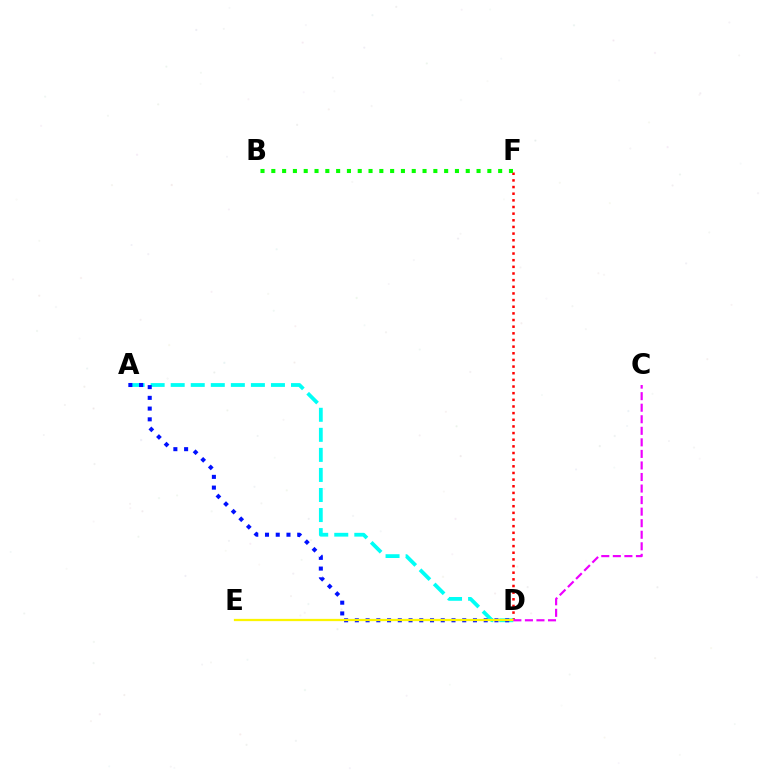{('D', 'F'): [{'color': '#ff0000', 'line_style': 'dotted', 'thickness': 1.81}], ('A', 'D'): [{'color': '#00fff6', 'line_style': 'dashed', 'thickness': 2.72}, {'color': '#0010ff', 'line_style': 'dotted', 'thickness': 2.92}], ('B', 'F'): [{'color': '#08ff00', 'line_style': 'dotted', 'thickness': 2.93}], ('D', 'E'): [{'color': '#fcf500', 'line_style': 'solid', 'thickness': 1.62}], ('C', 'D'): [{'color': '#ee00ff', 'line_style': 'dashed', 'thickness': 1.57}]}